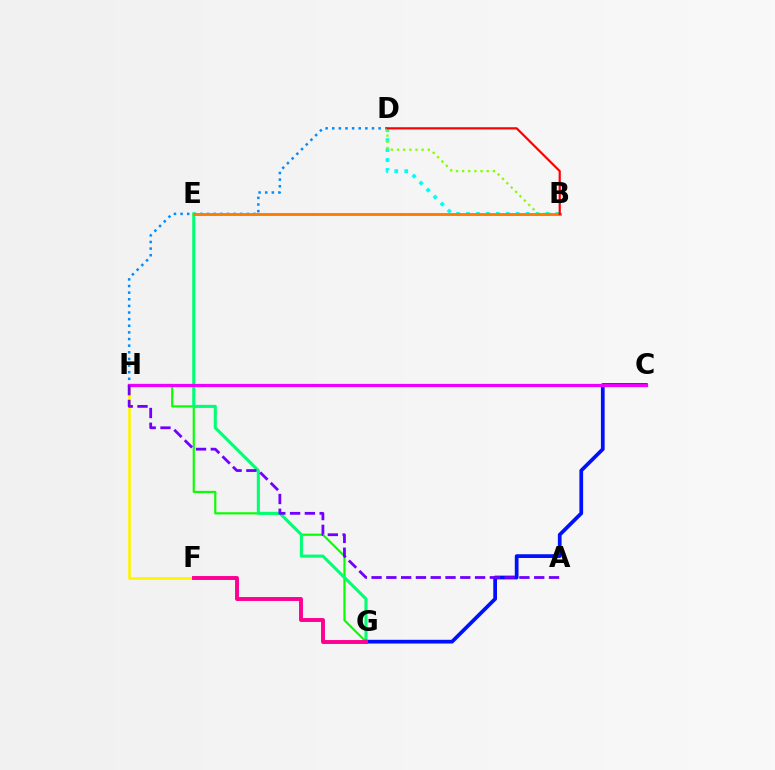{('F', 'H'): [{'color': '#fcf500', 'line_style': 'solid', 'thickness': 1.91}], ('D', 'H'): [{'color': '#008cff', 'line_style': 'dotted', 'thickness': 1.8}], ('B', 'D'): [{'color': '#00fff6', 'line_style': 'dotted', 'thickness': 2.7}, {'color': '#84ff00', 'line_style': 'dotted', 'thickness': 1.67}, {'color': '#ff0000', 'line_style': 'solid', 'thickness': 1.59}], ('G', 'H'): [{'color': '#08ff00', 'line_style': 'solid', 'thickness': 1.56}], ('E', 'G'): [{'color': '#00ff74', 'line_style': 'solid', 'thickness': 2.22}], ('B', 'E'): [{'color': '#ff7c00', 'line_style': 'solid', 'thickness': 2.1}], ('C', 'G'): [{'color': '#0010ff', 'line_style': 'solid', 'thickness': 2.68}], ('C', 'H'): [{'color': '#ee00ff', 'line_style': 'solid', 'thickness': 2.34}], ('A', 'H'): [{'color': '#7200ff', 'line_style': 'dashed', 'thickness': 2.01}], ('F', 'G'): [{'color': '#ff0094', 'line_style': 'solid', 'thickness': 2.82}]}